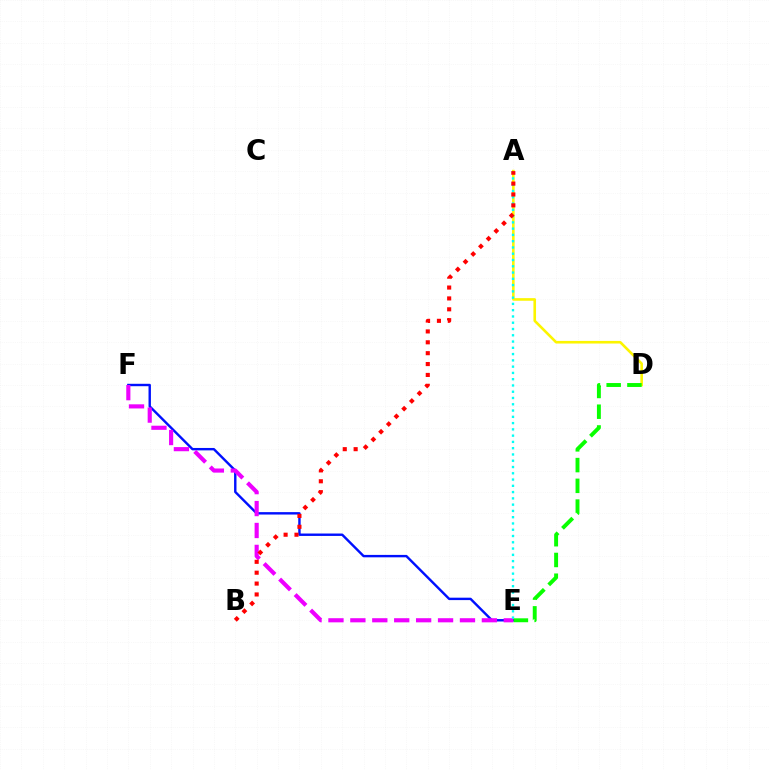{('E', 'F'): [{'color': '#0010ff', 'line_style': 'solid', 'thickness': 1.73}, {'color': '#ee00ff', 'line_style': 'dashed', 'thickness': 2.98}], ('A', 'D'): [{'color': '#fcf500', 'line_style': 'solid', 'thickness': 1.88}], ('A', 'E'): [{'color': '#00fff6', 'line_style': 'dotted', 'thickness': 1.7}], ('D', 'E'): [{'color': '#08ff00', 'line_style': 'dashed', 'thickness': 2.82}], ('A', 'B'): [{'color': '#ff0000', 'line_style': 'dotted', 'thickness': 2.96}]}